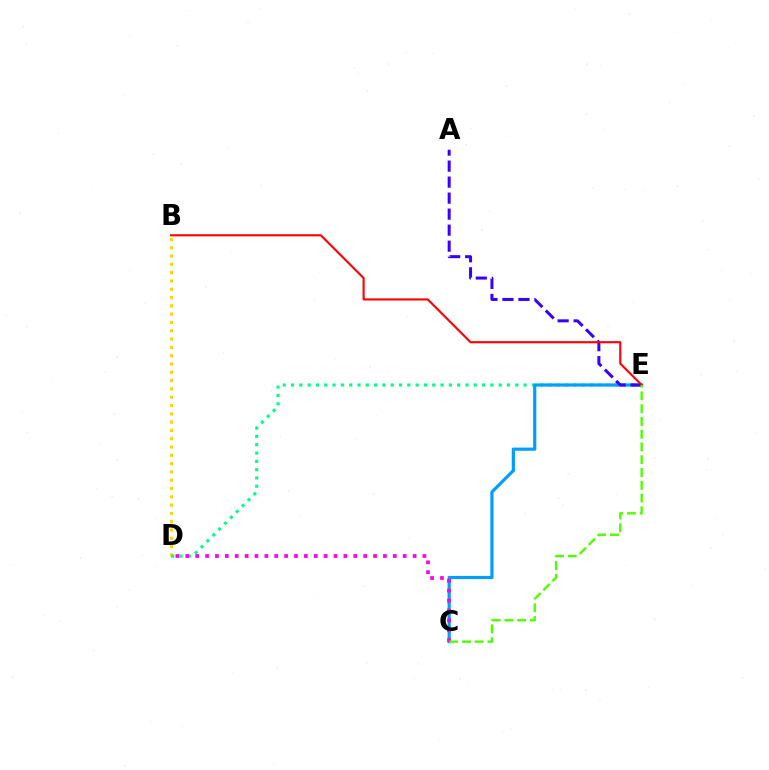{('B', 'D'): [{'color': '#ffd500', 'line_style': 'dotted', 'thickness': 2.26}], ('D', 'E'): [{'color': '#00ff86', 'line_style': 'dotted', 'thickness': 2.26}], ('C', 'E'): [{'color': '#009eff', 'line_style': 'solid', 'thickness': 2.29}, {'color': '#4fff00', 'line_style': 'dashed', 'thickness': 1.74}], ('C', 'D'): [{'color': '#ff00ed', 'line_style': 'dotted', 'thickness': 2.68}], ('A', 'E'): [{'color': '#3700ff', 'line_style': 'dashed', 'thickness': 2.17}], ('B', 'E'): [{'color': '#ff0000', 'line_style': 'solid', 'thickness': 1.53}]}